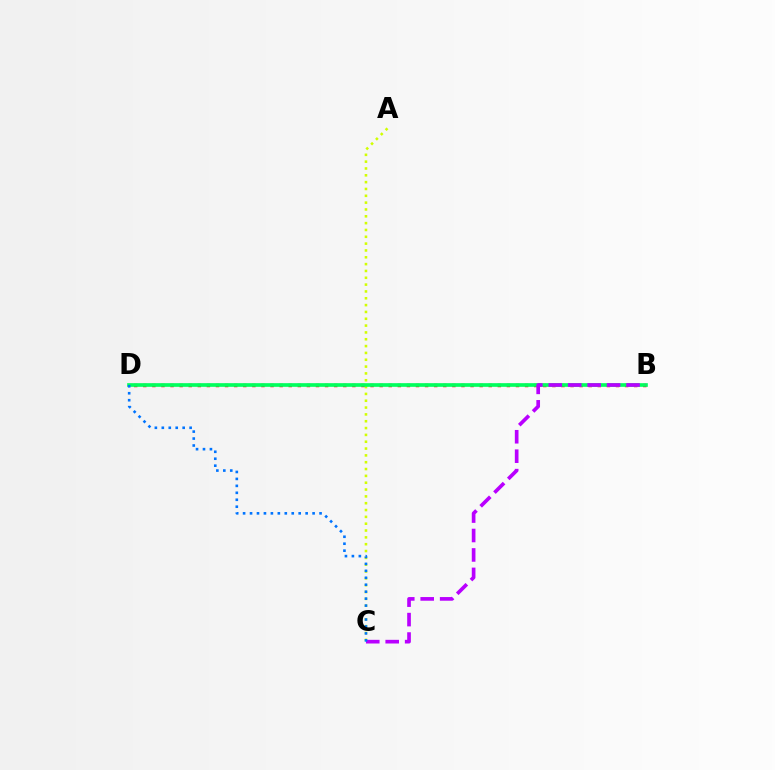{('A', 'C'): [{'color': '#d1ff00', 'line_style': 'dotted', 'thickness': 1.86}], ('B', 'D'): [{'color': '#ff0000', 'line_style': 'dotted', 'thickness': 2.47}, {'color': '#00ff5c', 'line_style': 'solid', 'thickness': 2.64}], ('B', 'C'): [{'color': '#b900ff', 'line_style': 'dashed', 'thickness': 2.64}], ('C', 'D'): [{'color': '#0074ff', 'line_style': 'dotted', 'thickness': 1.89}]}